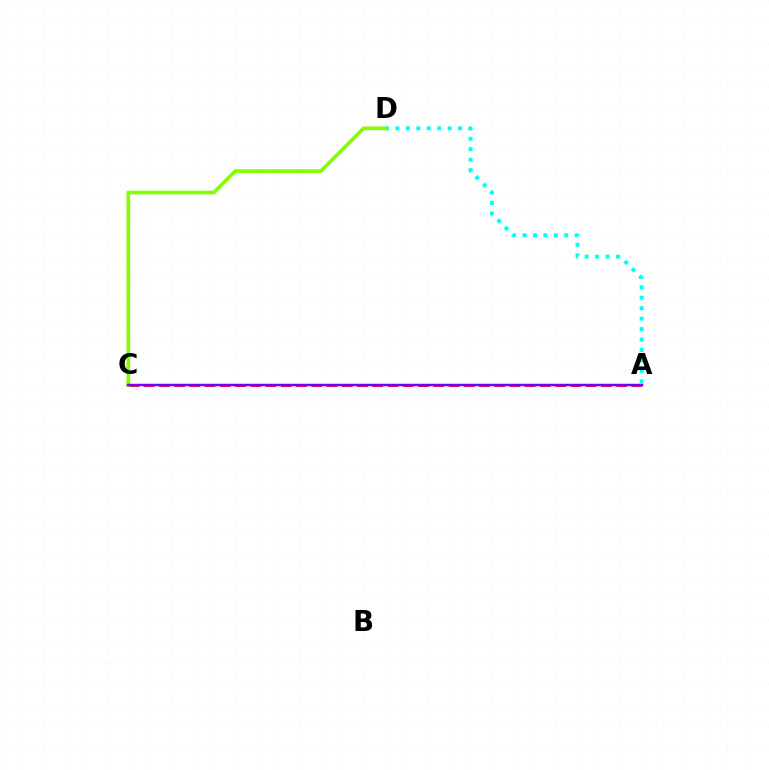{('A', 'D'): [{'color': '#00fff6', 'line_style': 'dotted', 'thickness': 2.84}], ('A', 'C'): [{'color': '#ff0000', 'line_style': 'dashed', 'thickness': 2.07}, {'color': '#7200ff', 'line_style': 'solid', 'thickness': 1.8}], ('C', 'D'): [{'color': '#84ff00', 'line_style': 'solid', 'thickness': 2.67}]}